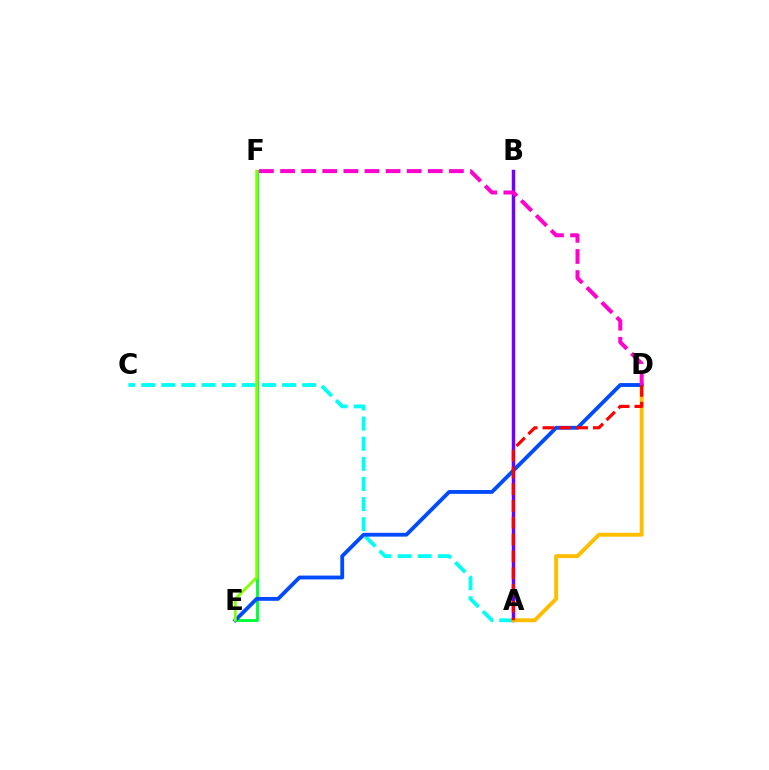{('A', 'C'): [{'color': '#00fff6', 'line_style': 'dashed', 'thickness': 2.73}], ('A', 'B'): [{'color': '#7200ff', 'line_style': 'solid', 'thickness': 2.5}], ('A', 'D'): [{'color': '#ffbd00', 'line_style': 'solid', 'thickness': 2.83}, {'color': '#ff0000', 'line_style': 'dashed', 'thickness': 2.28}], ('E', 'F'): [{'color': '#00ff39', 'line_style': 'solid', 'thickness': 2.09}, {'color': '#84ff00', 'line_style': 'solid', 'thickness': 2.02}], ('D', 'E'): [{'color': '#004bff', 'line_style': 'solid', 'thickness': 2.76}], ('D', 'F'): [{'color': '#ff00cf', 'line_style': 'dashed', 'thickness': 2.87}]}